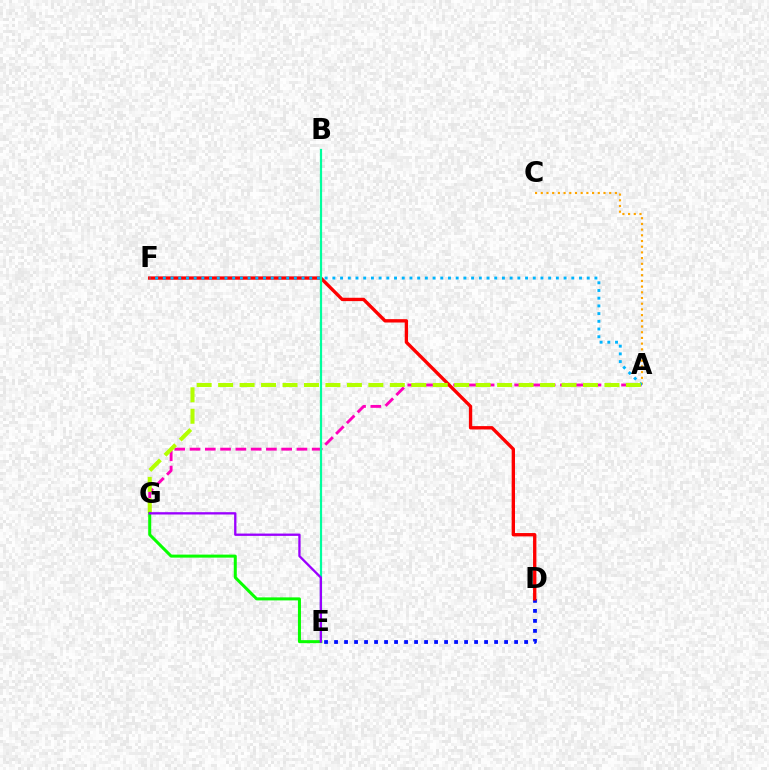{('A', 'G'): [{'color': '#ff00bd', 'line_style': 'dashed', 'thickness': 2.07}, {'color': '#b3ff00', 'line_style': 'dashed', 'thickness': 2.92}], ('A', 'C'): [{'color': '#ffa500', 'line_style': 'dotted', 'thickness': 1.55}], ('D', 'E'): [{'color': '#0010ff', 'line_style': 'dotted', 'thickness': 2.72}], ('D', 'F'): [{'color': '#ff0000', 'line_style': 'solid', 'thickness': 2.4}], ('B', 'E'): [{'color': '#00ff9d', 'line_style': 'solid', 'thickness': 1.59}], ('A', 'F'): [{'color': '#00b5ff', 'line_style': 'dotted', 'thickness': 2.09}], ('E', 'G'): [{'color': '#08ff00', 'line_style': 'solid', 'thickness': 2.17}, {'color': '#9b00ff', 'line_style': 'solid', 'thickness': 1.67}]}